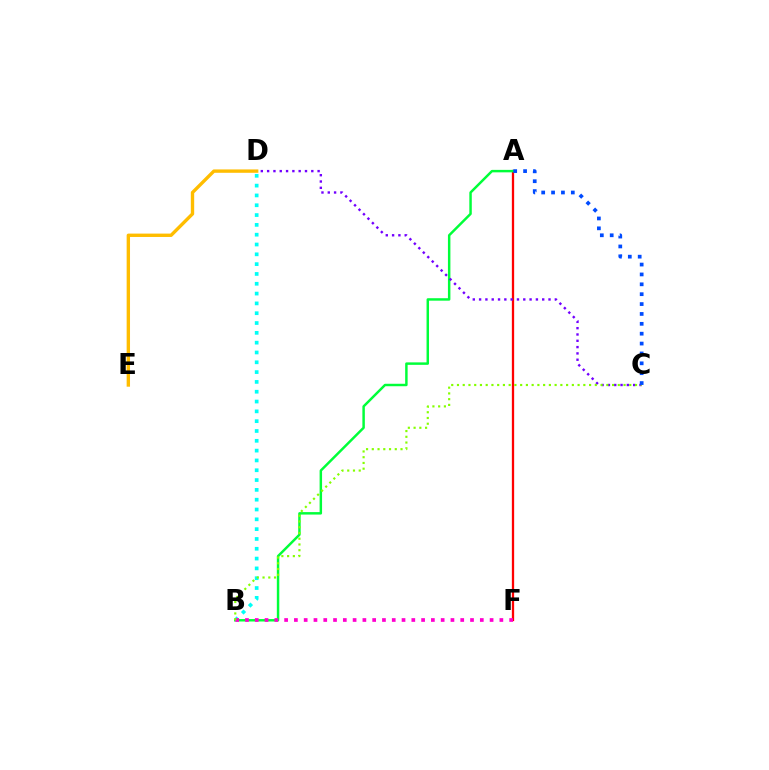{('A', 'F'): [{'color': '#ff0000', 'line_style': 'solid', 'thickness': 1.65}], ('A', 'B'): [{'color': '#00ff39', 'line_style': 'solid', 'thickness': 1.77}], ('B', 'D'): [{'color': '#00fff6', 'line_style': 'dotted', 'thickness': 2.67}], ('D', 'E'): [{'color': '#ffbd00', 'line_style': 'solid', 'thickness': 2.42}], ('C', 'D'): [{'color': '#7200ff', 'line_style': 'dotted', 'thickness': 1.71}], ('B', 'F'): [{'color': '#ff00cf', 'line_style': 'dotted', 'thickness': 2.66}], ('B', 'C'): [{'color': '#84ff00', 'line_style': 'dotted', 'thickness': 1.56}], ('A', 'C'): [{'color': '#004bff', 'line_style': 'dotted', 'thickness': 2.68}]}